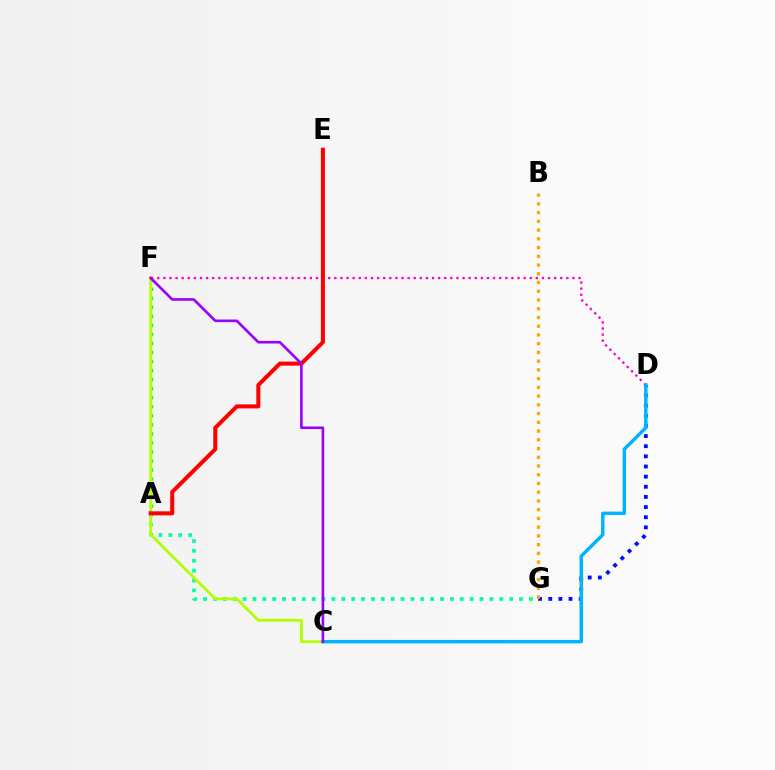{('A', 'F'): [{'color': '#08ff00', 'line_style': 'dotted', 'thickness': 2.46}], ('D', 'G'): [{'color': '#0010ff', 'line_style': 'dotted', 'thickness': 2.76}], ('A', 'G'): [{'color': '#00ff9d', 'line_style': 'dotted', 'thickness': 2.68}], ('C', 'F'): [{'color': '#b3ff00', 'line_style': 'solid', 'thickness': 2.01}, {'color': '#9b00ff', 'line_style': 'solid', 'thickness': 1.89}], ('D', 'F'): [{'color': '#ff00bd', 'line_style': 'dotted', 'thickness': 1.66}], ('C', 'D'): [{'color': '#00b5ff', 'line_style': 'solid', 'thickness': 2.49}], ('A', 'E'): [{'color': '#ff0000', 'line_style': 'solid', 'thickness': 2.9}], ('B', 'G'): [{'color': '#ffa500', 'line_style': 'dotted', 'thickness': 2.37}]}